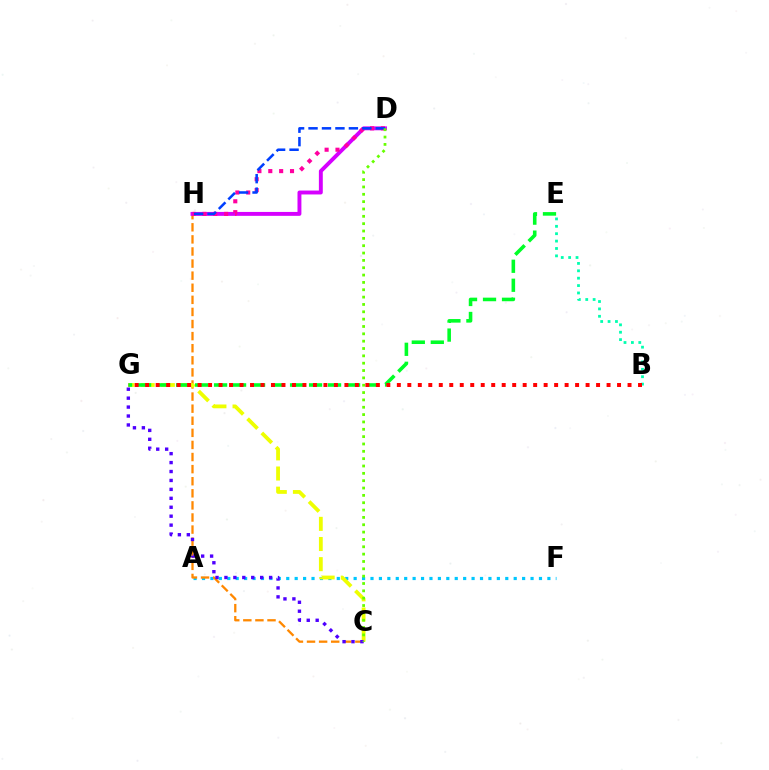{('A', 'F'): [{'color': '#00c7ff', 'line_style': 'dotted', 'thickness': 2.29}], ('C', 'H'): [{'color': '#ff8800', 'line_style': 'dashed', 'thickness': 1.64}], ('D', 'H'): [{'color': '#d600ff', 'line_style': 'solid', 'thickness': 2.81}, {'color': '#ff00a0', 'line_style': 'dotted', 'thickness': 2.95}, {'color': '#003fff', 'line_style': 'dashed', 'thickness': 1.83}], ('C', 'G'): [{'color': '#eeff00', 'line_style': 'dashed', 'thickness': 2.74}, {'color': '#4f00ff', 'line_style': 'dotted', 'thickness': 2.43}], ('E', 'G'): [{'color': '#00ff27', 'line_style': 'dashed', 'thickness': 2.58}], ('B', 'E'): [{'color': '#00ffaf', 'line_style': 'dotted', 'thickness': 2.01}], ('C', 'D'): [{'color': '#66ff00', 'line_style': 'dotted', 'thickness': 2.0}], ('B', 'G'): [{'color': '#ff0000', 'line_style': 'dotted', 'thickness': 2.85}]}